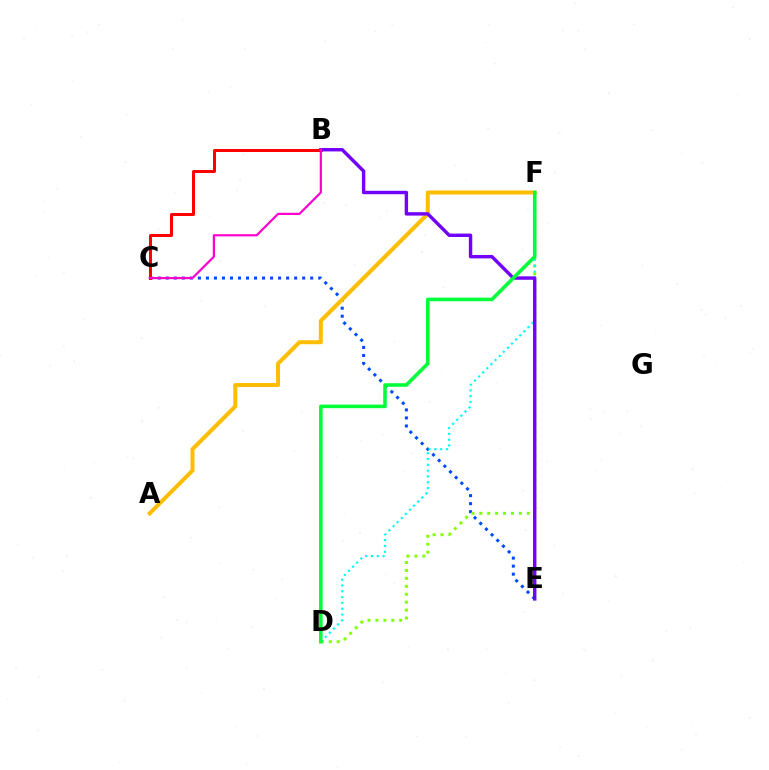{('C', 'E'): [{'color': '#004bff', 'line_style': 'dotted', 'thickness': 2.18}], ('A', 'F'): [{'color': '#ffbd00', 'line_style': 'solid', 'thickness': 2.89}], ('B', 'C'): [{'color': '#ff0000', 'line_style': 'solid', 'thickness': 2.15}, {'color': '#ff00cf', 'line_style': 'solid', 'thickness': 1.59}], ('D', 'F'): [{'color': '#84ff00', 'line_style': 'dotted', 'thickness': 2.15}, {'color': '#00fff6', 'line_style': 'dotted', 'thickness': 1.58}, {'color': '#00ff39', 'line_style': 'solid', 'thickness': 2.57}], ('B', 'E'): [{'color': '#7200ff', 'line_style': 'solid', 'thickness': 2.46}]}